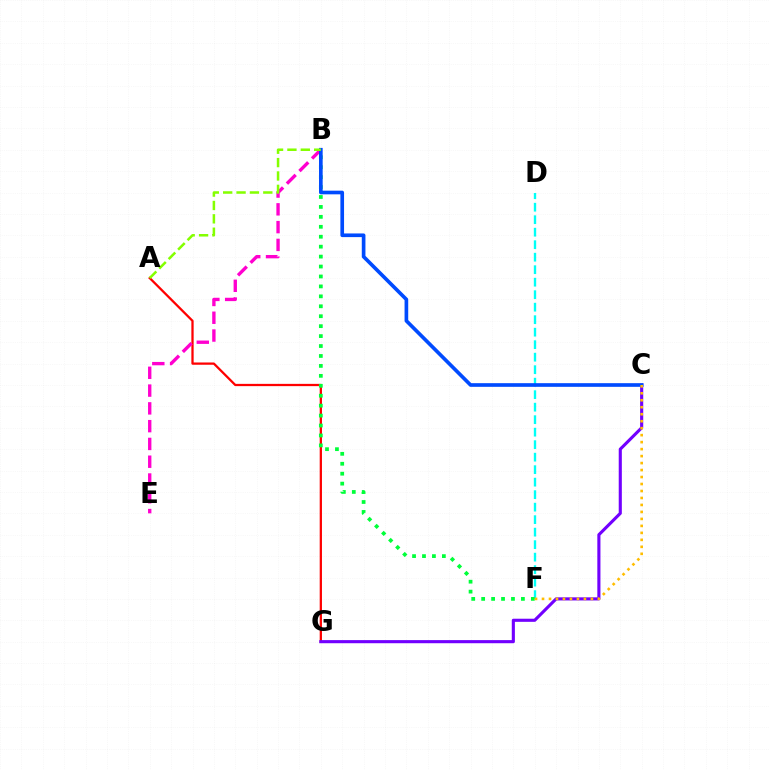{('A', 'G'): [{'color': '#ff0000', 'line_style': 'solid', 'thickness': 1.63}], ('D', 'F'): [{'color': '#00fff6', 'line_style': 'dashed', 'thickness': 1.7}], ('B', 'F'): [{'color': '#00ff39', 'line_style': 'dotted', 'thickness': 2.7}], ('B', 'E'): [{'color': '#ff00cf', 'line_style': 'dashed', 'thickness': 2.42}], ('C', 'G'): [{'color': '#7200ff', 'line_style': 'solid', 'thickness': 2.24}], ('B', 'C'): [{'color': '#004bff', 'line_style': 'solid', 'thickness': 2.64}], ('A', 'B'): [{'color': '#84ff00', 'line_style': 'dashed', 'thickness': 1.82}], ('C', 'F'): [{'color': '#ffbd00', 'line_style': 'dotted', 'thickness': 1.9}]}